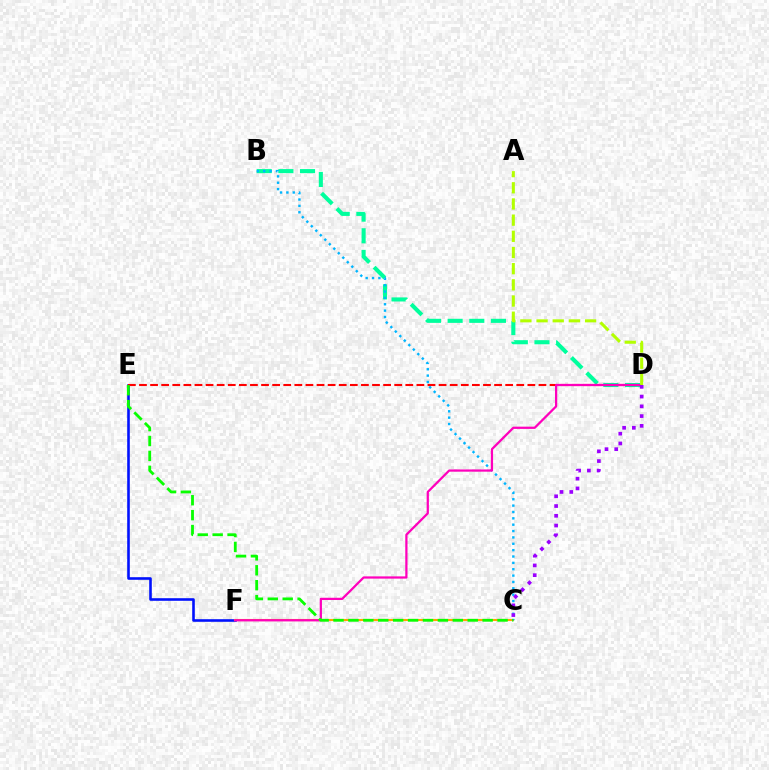{('B', 'D'): [{'color': '#00ff9d', 'line_style': 'dashed', 'thickness': 2.94}], ('E', 'F'): [{'color': '#0010ff', 'line_style': 'solid', 'thickness': 1.87}], ('C', 'F'): [{'color': '#ffa500', 'line_style': 'solid', 'thickness': 1.52}], ('B', 'C'): [{'color': '#00b5ff', 'line_style': 'dotted', 'thickness': 1.73}], ('D', 'E'): [{'color': '#ff0000', 'line_style': 'dashed', 'thickness': 1.51}], ('D', 'F'): [{'color': '#ff00bd', 'line_style': 'solid', 'thickness': 1.62}], ('C', 'D'): [{'color': '#9b00ff', 'line_style': 'dotted', 'thickness': 2.65}], ('A', 'D'): [{'color': '#b3ff00', 'line_style': 'dashed', 'thickness': 2.2}], ('C', 'E'): [{'color': '#08ff00', 'line_style': 'dashed', 'thickness': 2.03}]}